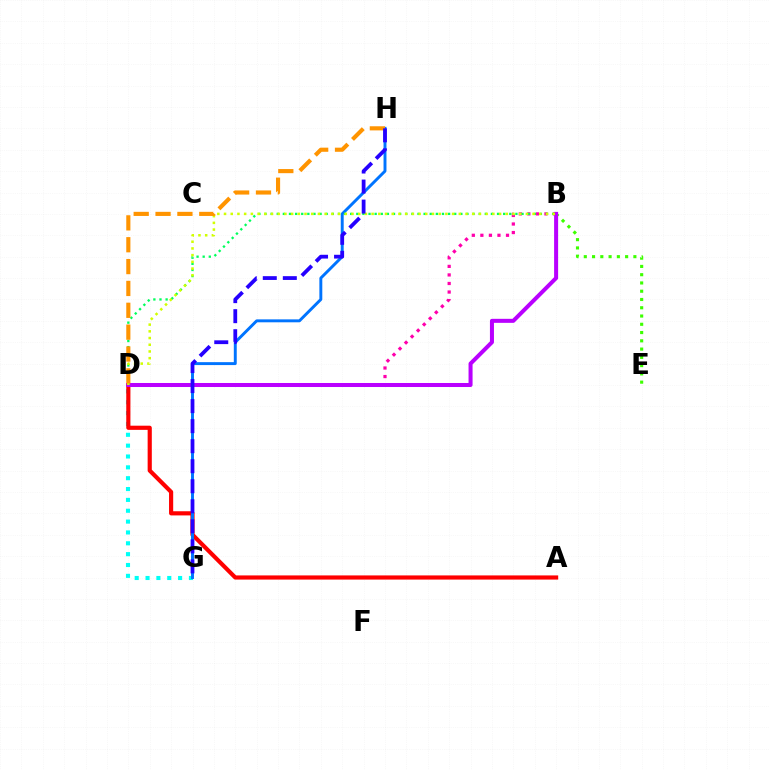{('B', 'E'): [{'color': '#3dff00', 'line_style': 'dotted', 'thickness': 2.25}], ('D', 'G'): [{'color': '#00fff6', 'line_style': 'dotted', 'thickness': 2.95}], ('B', 'D'): [{'color': '#ff00ac', 'line_style': 'dotted', 'thickness': 2.32}, {'color': '#b900ff', 'line_style': 'solid', 'thickness': 2.9}, {'color': '#00ff5c', 'line_style': 'dotted', 'thickness': 1.66}, {'color': '#d1ff00', 'line_style': 'dotted', 'thickness': 1.82}], ('A', 'D'): [{'color': '#ff0000', 'line_style': 'solid', 'thickness': 3.0}], ('G', 'H'): [{'color': '#0074ff', 'line_style': 'solid', 'thickness': 2.11}, {'color': '#2500ff', 'line_style': 'dashed', 'thickness': 2.72}], ('D', 'H'): [{'color': '#ff9400', 'line_style': 'dashed', 'thickness': 2.97}]}